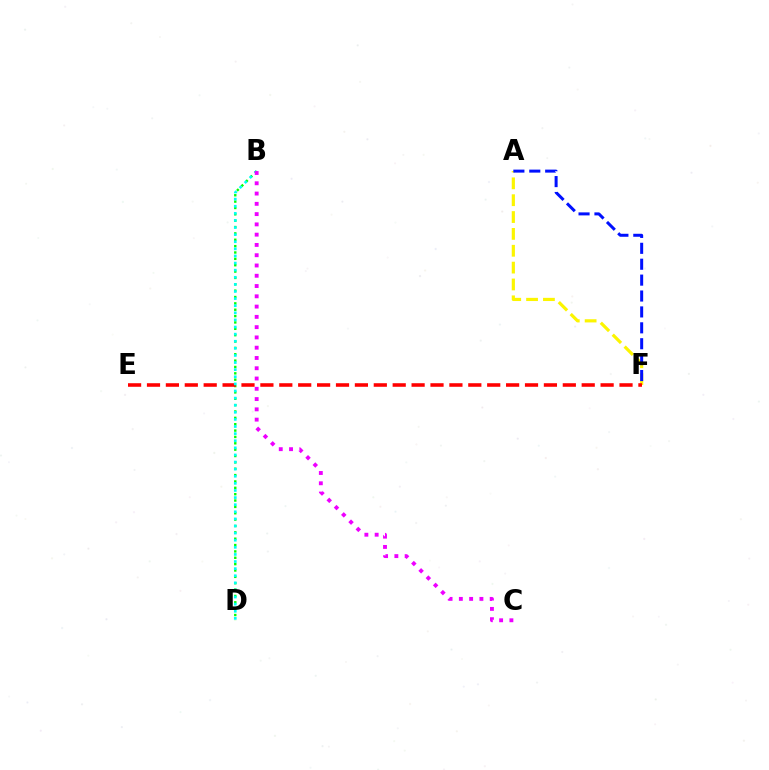{('A', 'F'): [{'color': '#fcf500', 'line_style': 'dashed', 'thickness': 2.29}, {'color': '#0010ff', 'line_style': 'dashed', 'thickness': 2.16}], ('B', 'D'): [{'color': '#08ff00', 'line_style': 'dotted', 'thickness': 1.73}, {'color': '#00fff6', 'line_style': 'dotted', 'thickness': 1.93}], ('E', 'F'): [{'color': '#ff0000', 'line_style': 'dashed', 'thickness': 2.57}], ('B', 'C'): [{'color': '#ee00ff', 'line_style': 'dotted', 'thickness': 2.79}]}